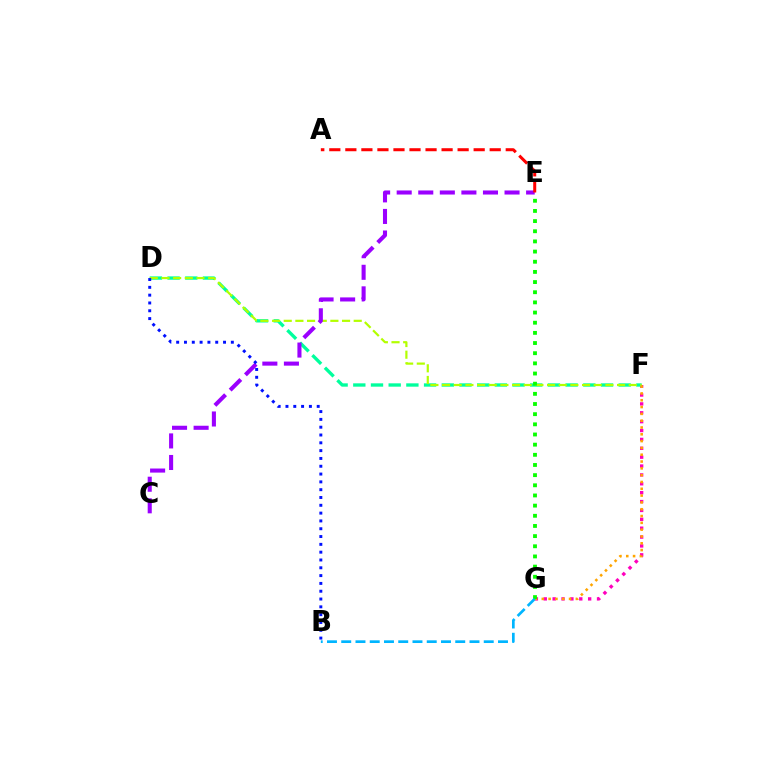{('F', 'G'): [{'color': '#ff00bd', 'line_style': 'dotted', 'thickness': 2.41}, {'color': '#ffa500', 'line_style': 'dotted', 'thickness': 1.85}], ('D', 'F'): [{'color': '#00ff9d', 'line_style': 'dashed', 'thickness': 2.4}, {'color': '#b3ff00', 'line_style': 'dashed', 'thickness': 1.58}], ('C', 'E'): [{'color': '#9b00ff', 'line_style': 'dashed', 'thickness': 2.93}], ('A', 'E'): [{'color': '#ff0000', 'line_style': 'dashed', 'thickness': 2.18}], ('B', 'D'): [{'color': '#0010ff', 'line_style': 'dotted', 'thickness': 2.12}], ('E', 'G'): [{'color': '#08ff00', 'line_style': 'dotted', 'thickness': 2.76}], ('B', 'G'): [{'color': '#00b5ff', 'line_style': 'dashed', 'thickness': 1.94}]}